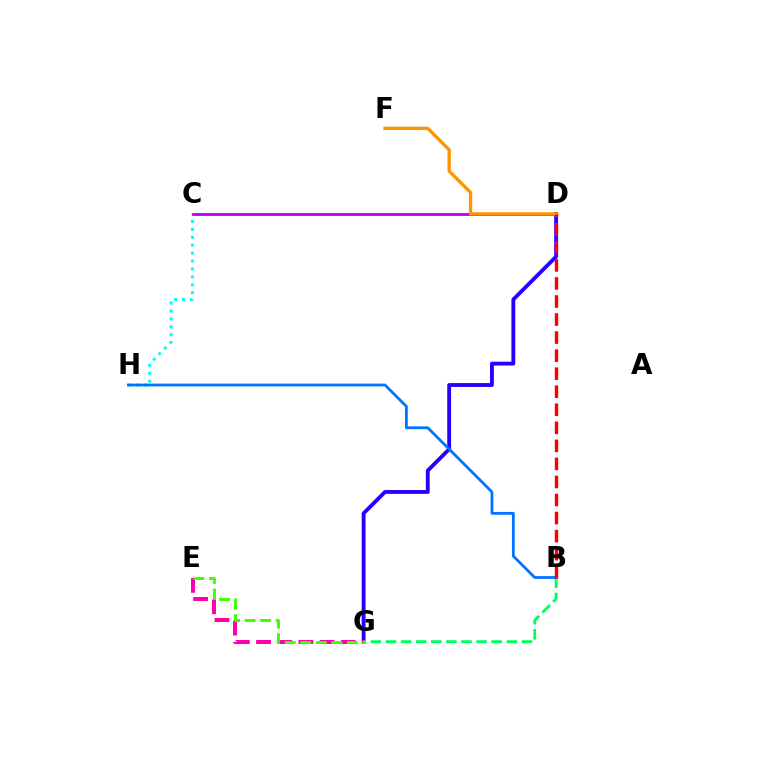{('C', 'H'): [{'color': '#00fff6', 'line_style': 'dotted', 'thickness': 2.15}], ('D', 'G'): [{'color': '#2500ff', 'line_style': 'solid', 'thickness': 2.77}], ('E', 'G'): [{'color': '#ff00ac', 'line_style': 'dashed', 'thickness': 2.88}, {'color': '#3dff00', 'line_style': 'dashed', 'thickness': 2.11}], ('C', 'D'): [{'color': '#d1ff00', 'line_style': 'solid', 'thickness': 1.88}, {'color': '#b900ff', 'line_style': 'solid', 'thickness': 1.99}], ('B', 'G'): [{'color': '#00ff5c', 'line_style': 'dashed', 'thickness': 2.05}], ('D', 'F'): [{'color': '#ff9400', 'line_style': 'solid', 'thickness': 2.38}], ('B', 'H'): [{'color': '#0074ff', 'line_style': 'solid', 'thickness': 2.01}], ('B', 'D'): [{'color': '#ff0000', 'line_style': 'dashed', 'thickness': 2.45}]}